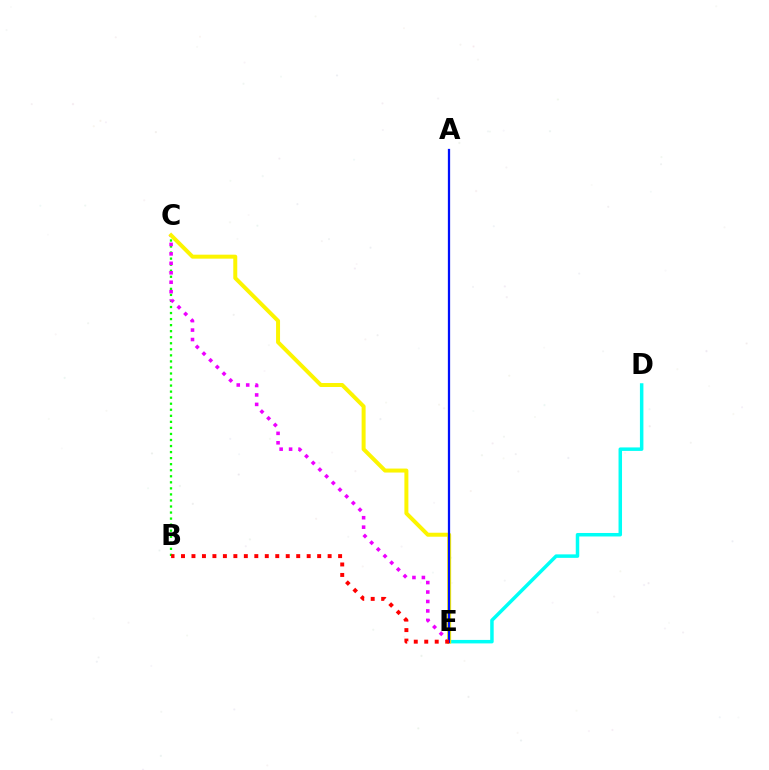{('B', 'C'): [{'color': '#08ff00', 'line_style': 'dotted', 'thickness': 1.64}], ('C', 'E'): [{'color': '#ee00ff', 'line_style': 'dotted', 'thickness': 2.57}, {'color': '#fcf500', 'line_style': 'solid', 'thickness': 2.86}], ('D', 'E'): [{'color': '#00fff6', 'line_style': 'solid', 'thickness': 2.51}], ('A', 'E'): [{'color': '#0010ff', 'line_style': 'solid', 'thickness': 1.63}], ('B', 'E'): [{'color': '#ff0000', 'line_style': 'dotted', 'thickness': 2.85}]}